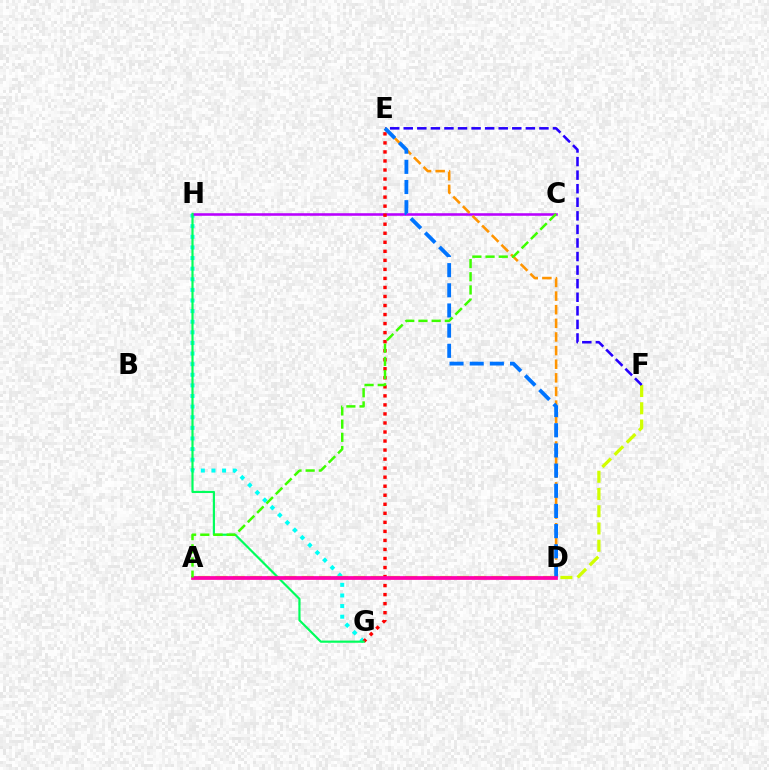{('G', 'H'): [{'color': '#00fff6', 'line_style': 'dotted', 'thickness': 2.88}, {'color': '#00ff5c', 'line_style': 'solid', 'thickness': 1.57}], ('C', 'H'): [{'color': '#b900ff', 'line_style': 'solid', 'thickness': 1.85}], ('A', 'F'): [{'color': '#d1ff00', 'line_style': 'dashed', 'thickness': 2.34}], ('E', 'F'): [{'color': '#2500ff', 'line_style': 'dashed', 'thickness': 1.84}], ('E', 'G'): [{'color': '#ff0000', 'line_style': 'dotted', 'thickness': 2.45}], ('D', 'E'): [{'color': '#ff9400', 'line_style': 'dashed', 'thickness': 1.85}, {'color': '#0074ff', 'line_style': 'dashed', 'thickness': 2.74}], ('A', 'D'): [{'color': '#ff00ac', 'line_style': 'solid', 'thickness': 2.68}], ('A', 'C'): [{'color': '#3dff00', 'line_style': 'dashed', 'thickness': 1.79}]}